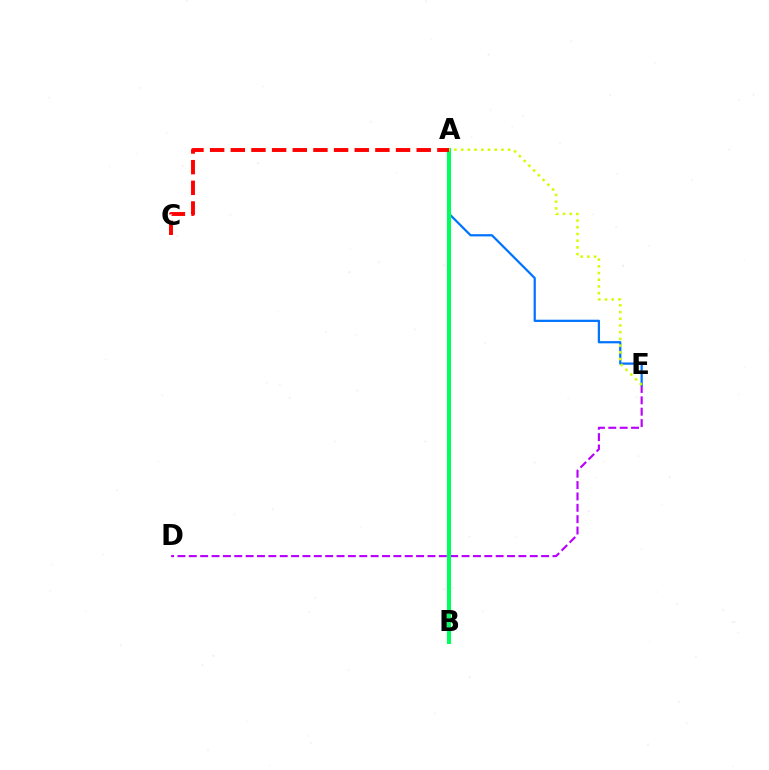{('D', 'E'): [{'color': '#b900ff', 'line_style': 'dashed', 'thickness': 1.54}], ('A', 'E'): [{'color': '#0074ff', 'line_style': 'solid', 'thickness': 1.61}, {'color': '#d1ff00', 'line_style': 'dotted', 'thickness': 1.82}], ('A', 'B'): [{'color': '#00ff5c', 'line_style': 'solid', 'thickness': 2.92}], ('A', 'C'): [{'color': '#ff0000', 'line_style': 'dashed', 'thickness': 2.81}]}